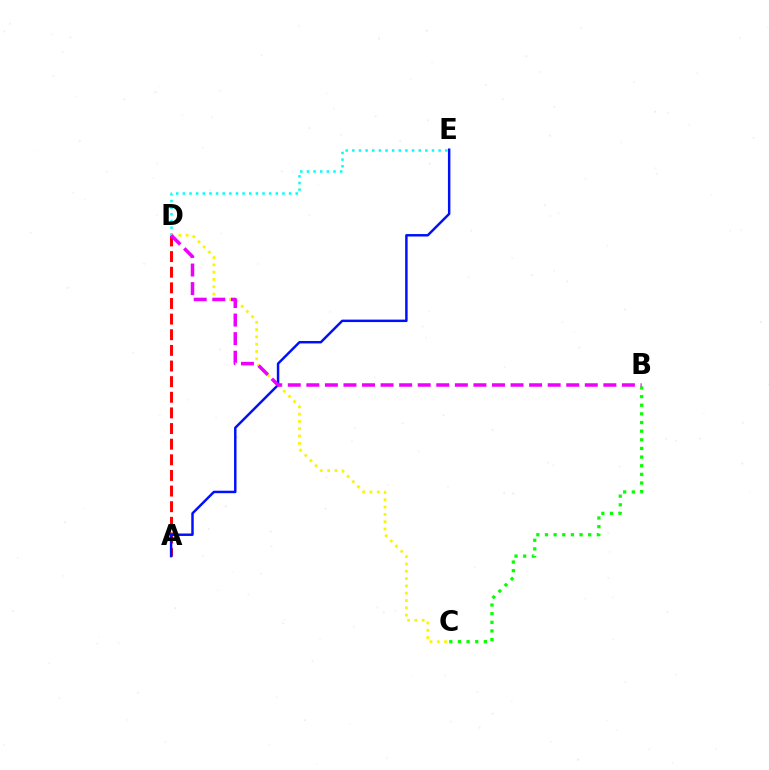{('A', 'D'): [{'color': '#ff0000', 'line_style': 'dashed', 'thickness': 2.12}], ('D', 'E'): [{'color': '#00fff6', 'line_style': 'dotted', 'thickness': 1.8}], ('C', 'D'): [{'color': '#fcf500', 'line_style': 'dotted', 'thickness': 1.99}], ('B', 'C'): [{'color': '#08ff00', 'line_style': 'dotted', 'thickness': 2.35}], ('A', 'E'): [{'color': '#0010ff', 'line_style': 'solid', 'thickness': 1.78}], ('B', 'D'): [{'color': '#ee00ff', 'line_style': 'dashed', 'thickness': 2.52}]}